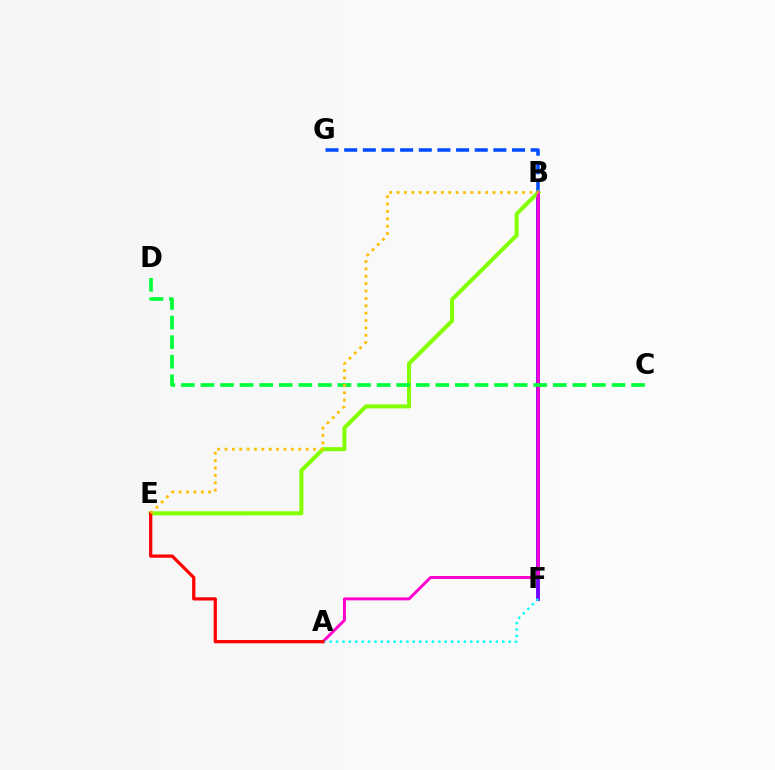{('B', 'G'): [{'color': '#004bff', 'line_style': 'dashed', 'thickness': 2.53}], ('B', 'F'): [{'color': '#7200ff', 'line_style': 'solid', 'thickness': 2.78}], ('B', 'E'): [{'color': '#84ff00', 'line_style': 'solid', 'thickness': 2.9}, {'color': '#ffbd00', 'line_style': 'dotted', 'thickness': 2.0}], ('A', 'B'): [{'color': '#ff00cf', 'line_style': 'solid', 'thickness': 2.11}], ('A', 'F'): [{'color': '#00fff6', 'line_style': 'dotted', 'thickness': 1.74}], ('C', 'D'): [{'color': '#00ff39', 'line_style': 'dashed', 'thickness': 2.66}], ('A', 'E'): [{'color': '#ff0000', 'line_style': 'solid', 'thickness': 2.33}]}